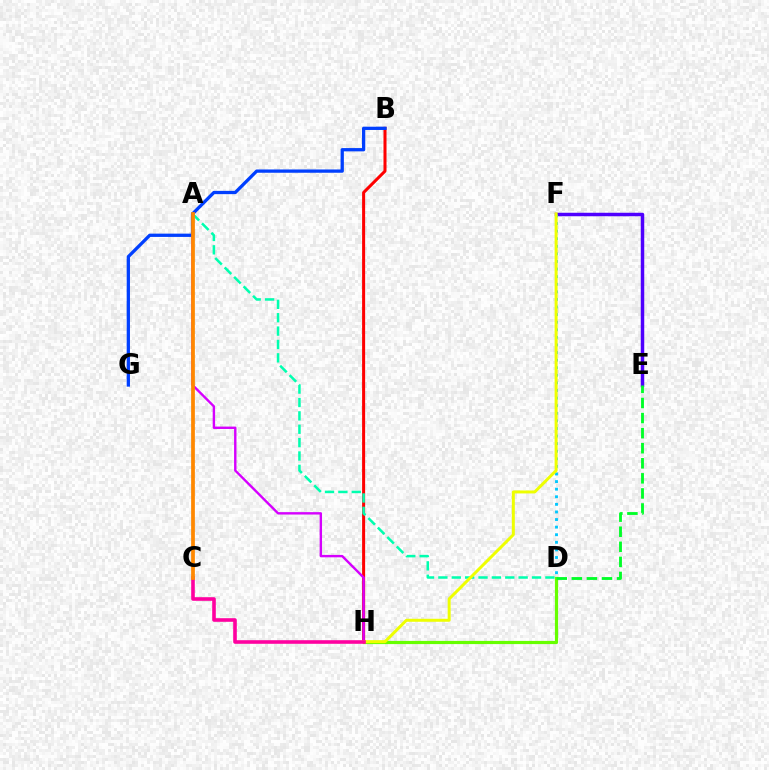{('E', 'F'): [{'color': '#4f00ff', 'line_style': 'solid', 'thickness': 2.51}], ('D', 'H'): [{'color': '#66ff00', 'line_style': 'solid', 'thickness': 2.29}], ('B', 'H'): [{'color': '#ff0000', 'line_style': 'solid', 'thickness': 2.18}], ('A', 'D'): [{'color': '#00ffaf', 'line_style': 'dashed', 'thickness': 1.82}], ('A', 'H'): [{'color': '#d600ff', 'line_style': 'solid', 'thickness': 1.73}], ('D', 'F'): [{'color': '#00c7ff', 'line_style': 'dotted', 'thickness': 2.06}], ('F', 'H'): [{'color': '#eeff00', 'line_style': 'solid', 'thickness': 2.15}], ('D', 'E'): [{'color': '#00ff27', 'line_style': 'dashed', 'thickness': 2.05}], ('B', 'G'): [{'color': '#003fff', 'line_style': 'solid', 'thickness': 2.36}], ('C', 'H'): [{'color': '#ff00a0', 'line_style': 'solid', 'thickness': 2.59}], ('A', 'C'): [{'color': '#ff8800', 'line_style': 'solid', 'thickness': 2.7}]}